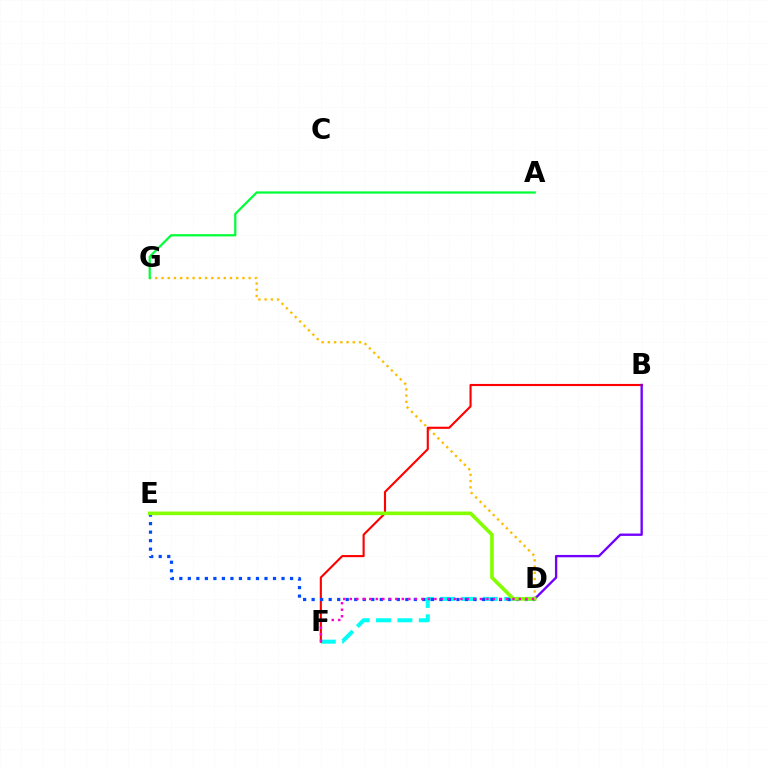{('D', 'G'): [{'color': '#ffbd00', 'line_style': 'dotted', 'thickness': 1.69}], ('D', 'F'): [{'color': '#00fff6', 'line_style': 'dashed', 'thickness': 2.9}, {'color': '#ff00cf', 'line_style': 'dotted', 'thickness': 1.77}], ('B', 'F'): [{'color': '#ff0000', 'line_style': 'solid', 'thickness': 1.53}], ('D', 'E'): [{'color': '#004bff', 'line_style': 'dotted', 'thickness': 2.31}, {'color': '#84ff00', 'line_style': 'solid', 'thickness': 2.6}], ('A', 'G'): [{'color': '#00ff39', 'line_style': 'solid', 'thickness': 1.61}], ('B', 'D'): [{'color': '#7200ff', 'line_style': 'solid', 'thickness': 1.69}]}